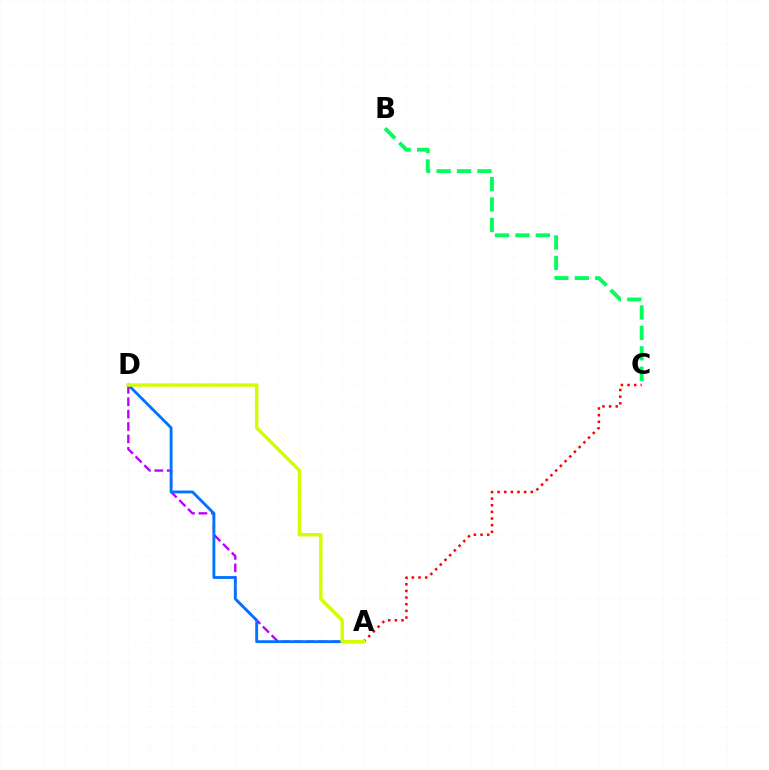{('A', 'D'): [{'color': '#b900ff', 'line_style': 'dashed', 'thickness': 1.68}, {'color': '#0074ff', 'line_style': 'solid', 'thickness': 2.05}, {'color': '#d1ff00', 'line_style': 'solid', 'thickness': 2.5}], ('A', 'C'): [{'color': '#ff0000', 'line_style': 'dotted', 'thickness': 1.81}], ('B', 'C'): [{'color': '#00ff5c', 'line_style': 'dashed', 'thickness': 2.78}]}